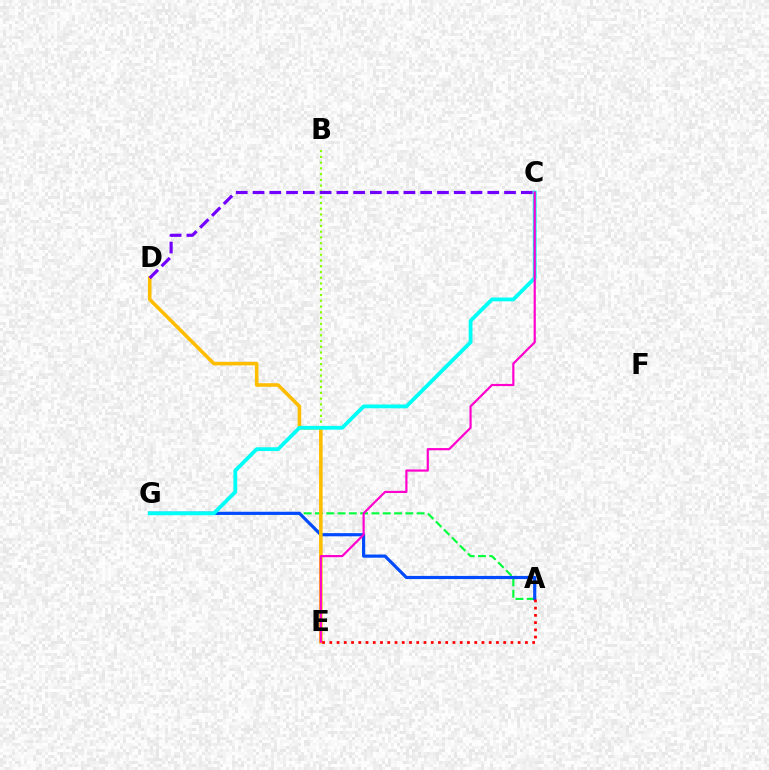{('A', 'G'): [{'color': '#00ff39', 'line_style': 'dashed', 'thickness': 1.53}, {'color': '#004bff', 'line_style': 'solid', 'thickness': 2.28}], ('B', 'E'): [{'color': '#84ff00', 'line_style': 'dotted', 'thickness': 1.56}], ('D', 'E'): [{'color': '#ffbd00', 'line_style': 'solid', 'thickness': 2.57}], ('A', 'E'): [{'color': '#ff0000', 'line_style': 'dotted', 'thickness': 1.97}], ('C', 'G'): [{'color': '#00fff6', 'line_style': 'solid', 'thickness': 2.73}], ('C', 'E'): [{'color': '#ff00cf', 'line_style': 'solid', 'thickness': 1.58}], ('C', 'D'): [{'color': '#7200ff', 'line_style': 'dashed', 'thickness': 2.28}]}